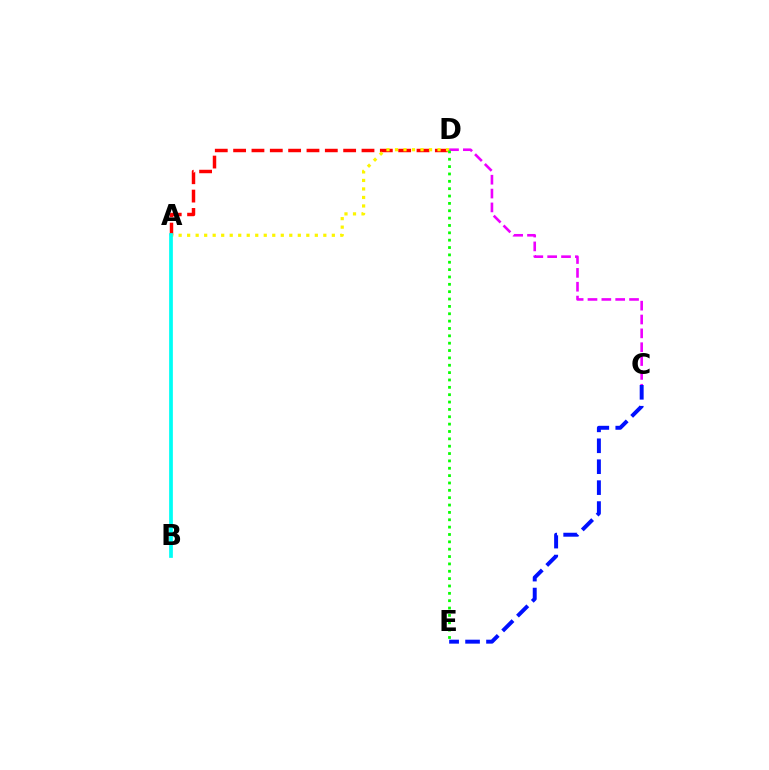{('A', 'D'): [{'color': '#ff0000', 'line_style': 'dashed', 'thickness': 2.49}, {'color': '#fcf500', 'line_style': 'dotted', 'thickness': 2.31}], ('C', 'E'): [{'color': '#0010ff', 'line_style': 'dashed', 'thickness': 2.84}], ('C', 'D'): [{'color': '#ee00ff', 'line_style': 'dashed', 'thickness': 1.88}], ('D', 'E'): [{'color': '#08ff00', 'line_style': 'dotted', 'thickness': 2.0}], ('A', 'B'): [{'color': '#00fff6', 'line_style': 'solid', 'thickness': 2.68}]}